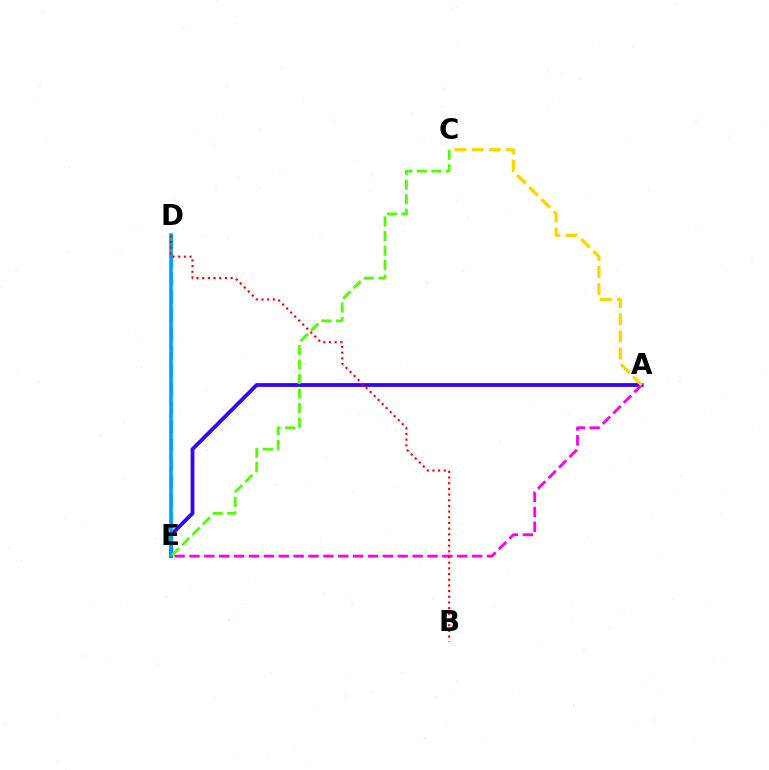{('D', 'E'): [{'color': '#00ff86', 'line_style': 'dashed', 'thickness': 2.51}, {'color': '#009eff', 'line_style': 'solid', 'thickness': 2.57}], ('A', 'E'): [{'color': '#3700ff', 'line_style': 'solid', 'thickness': 2.72}, {'color': '#ff00ed', 'line_style': 'dashed', 'thickness': 2.02}], ('C', 'E'): [{'color': '#4fff00', 'line_style': 'dashed', 'thickness': 1.97}], ('B', 'D'): [{'color': '#ff0000', 'line_style': 'dotted', 'thickness': 1.54}], ('A', 'C'): [{'color': '#ffd500', 'line_style': 'dashed', 'thickness': 2.33}]}